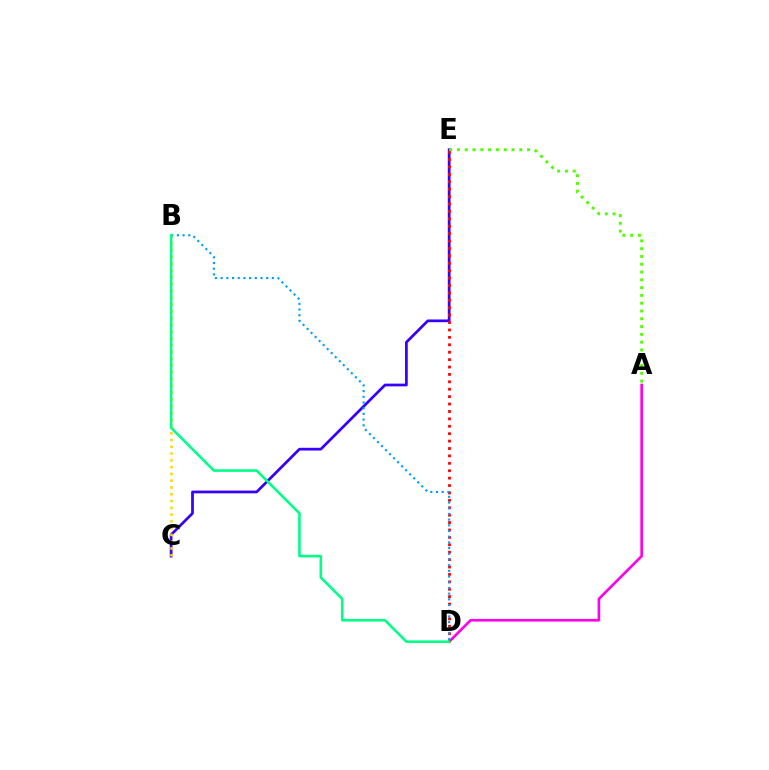{('A', 'D'): [{'color': '#ff00ed', 'line_style': 'solid', 'thickness': 1.89}], ('C', 'E'): [{'color': '#3700ff', 'line_style': 'solid', 'thickness': 1.97}], ('B', 'C'): [{'color': '#ffd500', 'line_style': 'dotted', 'thickness': 1.84}], ('D', 'E'): [{'color': '#ff0000', 'line_style': 'dotted', 'thickness': 2.01}], ('A', 'E'): [{'color': '#4fff00', 'line_style': 'dotted', 'thickness': 2.12}], ('B', 'D'): [{'color': '#009eff', 'line_style': 'dotted', 'thickness': 1.55}, {'color': '#00ff86', 'line_style': 'solid', 'thickness': 1.87}]}